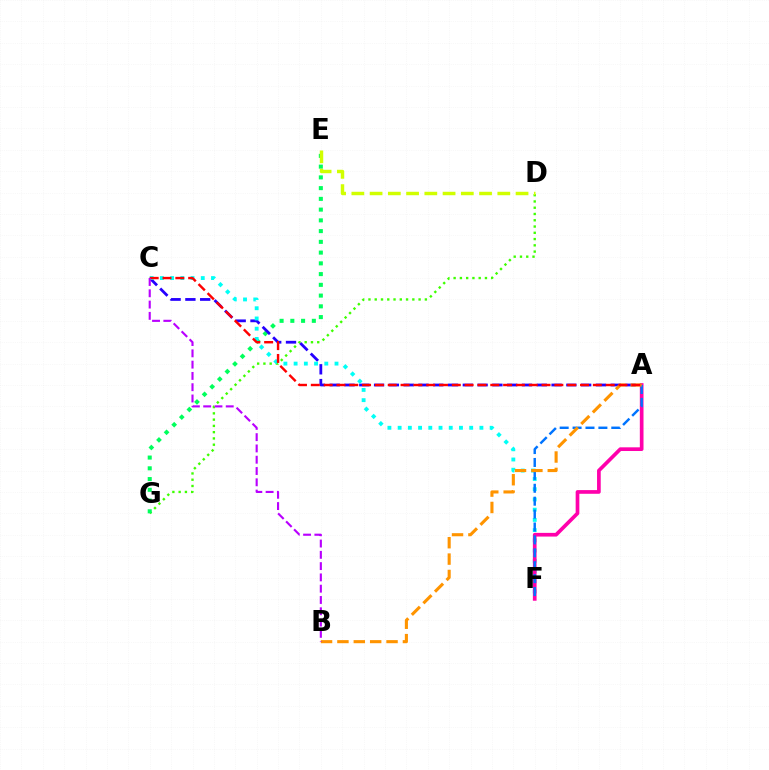{('D', 'G'): [{'color': '#3dff00', 'line_style': 'dotted', 'thickness': 1.7}], ('E', 'G'): [{'color': '#00ff5c', 'line_style': 'dotted', 'thickness': 2.92}], ('A', 'C'): [{'color': '#2500ff', 'line_style': 'dashed', 'thickness': 2.01}, {'color': '#ff0000', 'line_style': 'dashed', 'thickness': 1.74}], ('C', 'F'): [{'color': '#00fff6', 'line_style': 'dotted', 'thickness': 2.78}], ('A', 'F'): [{'color': '#ff00ac', 'line_style': 'solid', 'thickness': 2.65}, {'color': '#0074ff', 'line_style': 'dashed', 'thickness': 1.75}], ('A', 'B'): [{'color': '#ff9400', 'line_style': 'dashed', 'thickness': 2.22}], ('D', 'E'): [{'color': '#d1ff00', 'line_style': 'dashed', 'thickness': 2.48}], ('B', 'C'): [{'color': '#b900ff', 'line_style': 'dashed', 'thickness': 1.53}]}